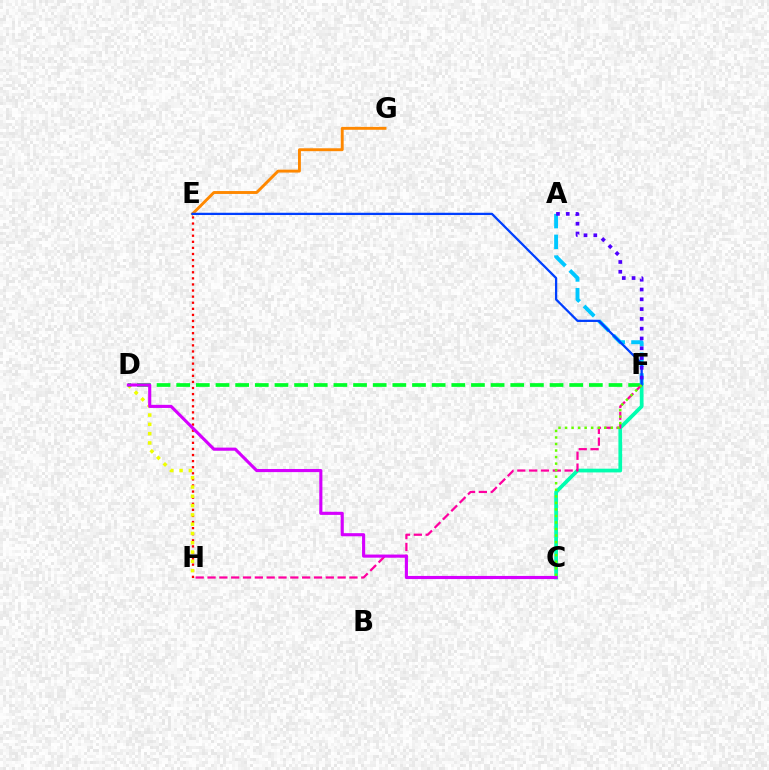{('E', 'G'): [{'color': '#ff8800', 'line_style': 'solid', 'thickness': 2.09}], ('E', 'H'): [{'color': '#ff0000', 'line_style': 'dotted', 'thickness': 1.66}], ('D', 'H'): [{'color': '#eeff00', 'line_style': 'dotted', 'thickness': 2.52}], ('C', 'F'): [{'color': '#00ffaf', 'line_style': 'solid', 'thickness': 2.69}, {'color': '#66ff00', 'line_style': 'dotted', 'thickness': 1.78}], ('D', 'F'): [{'color': '#00ff27', 'line_style': 'dashed', 'thickness': 2.67}], ('A', 'F'): [{'color': '#00c7ff', 'line_style': 'dashed', 'thickness': 2.82}, {'color': '#4f00ff', 'line_style': 'dotted', 'thickness': 2.66}], ('F', 'H'): [{'color': '#ff00a0', 'line_style': 'dashed', 'thickness': 1.61}], ('E', 'F'): [{'color': '#003fff', 'line_style': 'solid', 'thickness': 1.63}], ('C', 'D'): [{'color': '#d600ff', 'line_style': 'solid', 'thickness': 2.24}]}